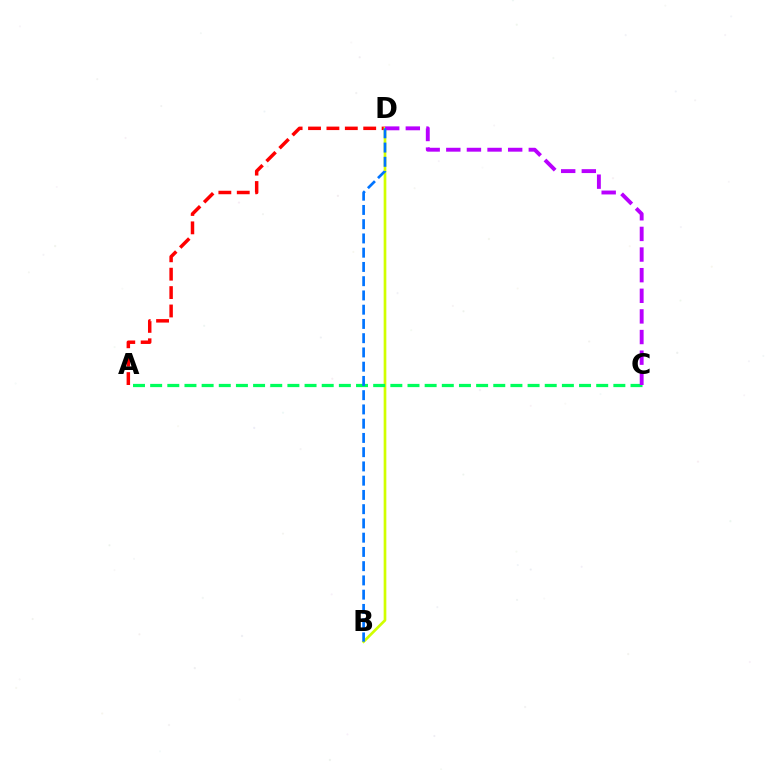{('A', 'D'): [{'color': '#ff0000', 'line_style': 'dashed', 'thickness': 2.5}], ('B', 'D'): [{'color': '#d1ff00', 'line_style': 'solid', 'thickness': 1.93}, {'color': '#0074ff', 'line_style': 'dashed', 'thickness': 1.94}], ('A', 'C'): [{'color': '#00ff5c', 'line_style': 'dashed', 'thickness': 2.33}], ('C', 'D'): [{'color': '#b900ff', 'line_style': 'dashed', 'thickness': 2.8}]}